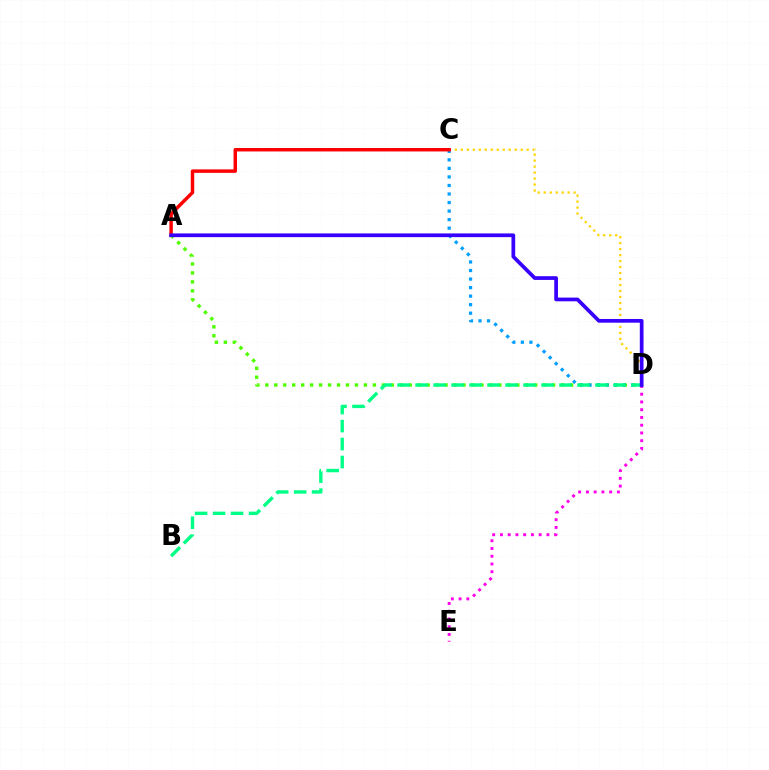{('A', 'D'): [{'color': '#4fff00', 'line_style': 'dotted', 'thickness': 2.44}, {'color': '#3700ff', 'line_style': 'solid', 'thickness': 2.68}], ('C', 'D'): [{'color': '#009eff', 'line_style': 'dotted', 'thickness': 2.32}, {'color': '#ffd500', 'line_style': 'dotted', 'thickness': 1.63}], ('D', 'E'): [{'color': '#ff00ed', 'line_style': 'dotted', 'thickness': 2.11}], ('B', 'D'): [{'color': '#00ff86', 'line_style': 'dashed', 'thickness': 2.44}], ('A', 'C'): [{'color': '#ff0000', 'line_style': 'solid', 'thickness': 2.5}]}